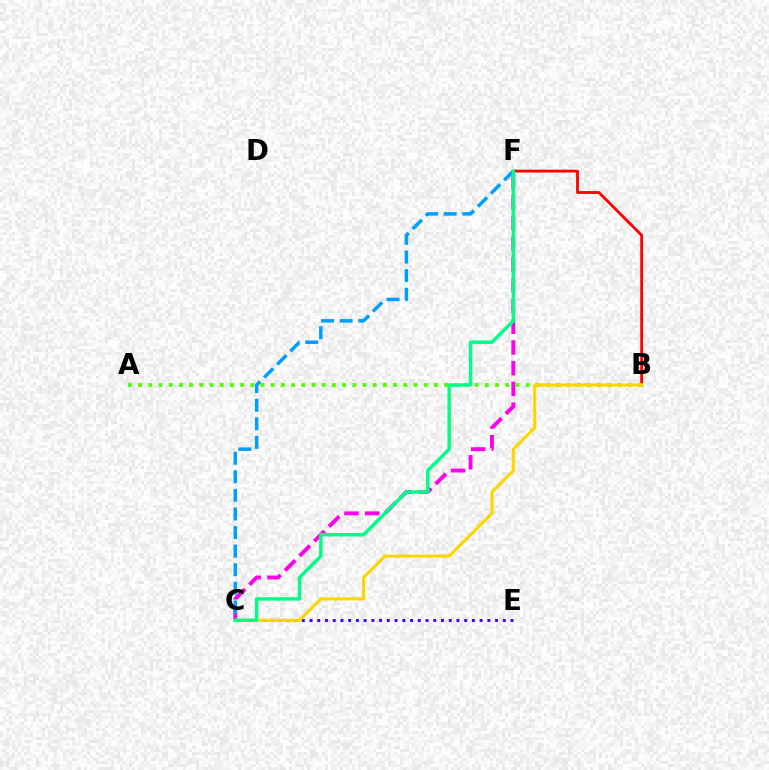{('C', 'E'): [{'color': '#3700ff', 'line_style': 'dotted', 'thickness': 2.1}], ('C', 'F'): [{'color': '#ff00ed', 'line_style': 'dashed', 'thickness': 2.82}, {'color': '#009eff', 'line_style': 'dashed', 'thickness': 2.53}, {'color': '#00ff86', 'line_style': 'solid', 'thickness': 2.47}], ('B', 'F'): [{'color': '#ff0000', 'line_style': 'solid', 'thickness': 2.03}], ('A', 'B'): [{'color': '#4fff00', 'line_style': 'dotted', 'thickness': 2.77}], ('B', 'C'): [{'color': '#ffd500', 'line_style': 'solid', 'thickness': 2.26}]}